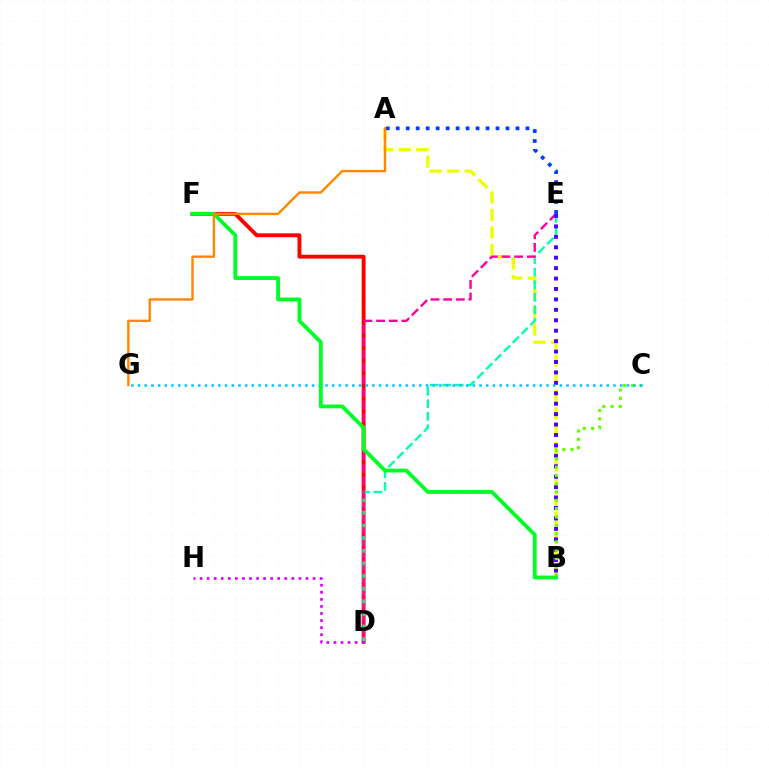{('A', 'B'): [{'color': '#eeff00', 'line_style': 'dashed', 'thickness': 2.38}], ('D', 'F'): [{'color': '#ff0000', 'line_style': 'solid', 'thickness': 2.8}], ('D', 'E'): [{'color': '#00ffaf', 'line_style': 'dashed', 'thickness': 1.71}, {'color': '#ff00a0', 'line_style': 'dashed', 'thickness': 1.72}], ('D', 'H'): [{'color': '#d600ff', 'line_style': 'dotted', 'thickness': 1.92}], ('B', 'E'): [{'color': '#4f00ff', 'line_style': 'dotted', 'thickness': 2.83}], ('B', 'C'): [{'color': '#66ff00', 'line_style': 'dotted', 'thickness': 2.26}], ('C', 'G'): [{'color': '#00c7ff', 'line_style': 'dotted', 'thickness': 1.82}], ('A', 'E'): [{'color': '#003fff', 'line_style': 'dotted', 'thickness': 2.71}], ('B', 'F'): [{'color': '#00ff27', 'line_style': 'solid', 'thickness': 2.76}], ('A', 'G'): [{'color': '#ff8800', 'line_style': 'solid', 'thickness': 1.74}]}